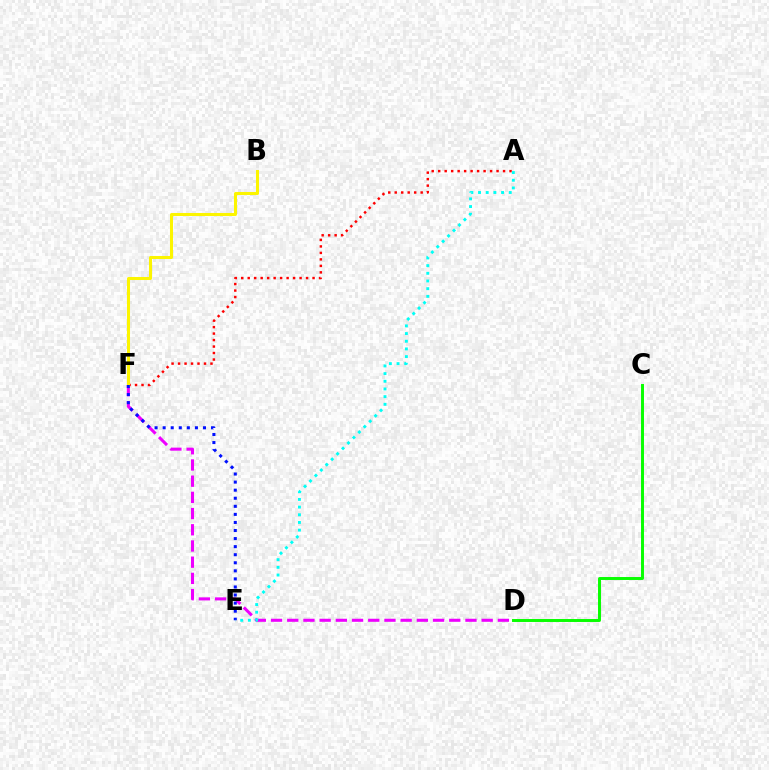{('A', 'F'): [{'color': '#ff0000', 'line_style': 'dotted', 'thickness': 1.76}], ('C', 'D'): [{'color': '#08ff00', 'line_style': 'solid', 'thickness': 2.13}], ('D', 'F'): [{'color': '#ee00ff', 'line_style': 'dashed', 'thickness': 2.2}], ('B', 'F'): [{'color': '#fcf500', 'line_style': 'solid', 'thickness': 2.18}], ('E', 'F'): [{'color': '#0010ff', 'line_style': 'dotted', 'thickness': 2.19}], ('A', 'E'): [{'color': '#00fff6', 'line_style': 'dotted', 'thickness': 2.09}]}